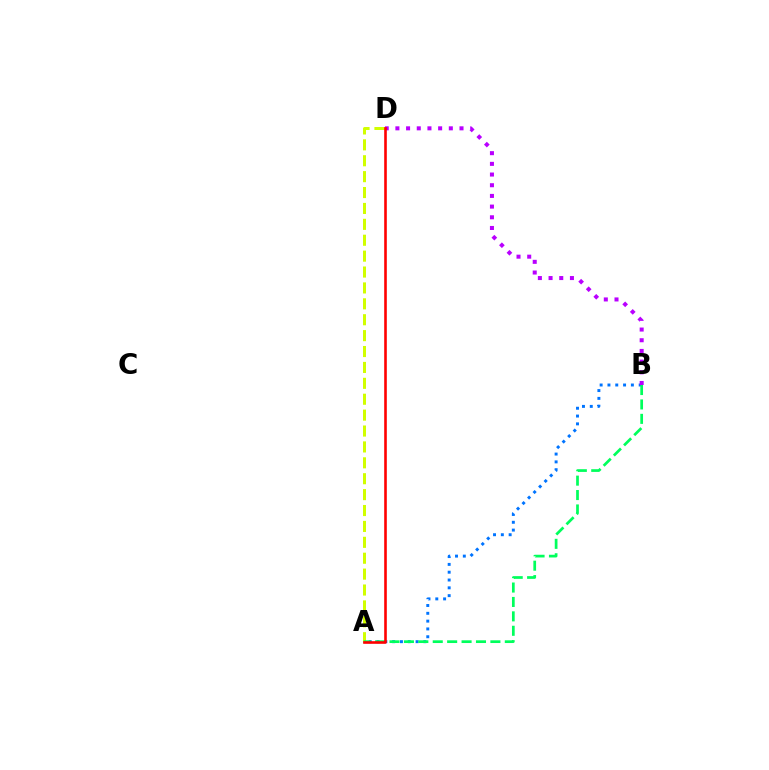{('A', 'B'): [{'color': '#0074ff', 'line_style': 'dotted', 'thickness': 2.12}, {'color': '#00ff5c', 'line_style': 'dashed', 'thickness': 1.96}], ('A', 'D'): [{'color': '#d1ff00', 'line_style': 'dashed', 'thickness': 2.16}, {'color': '#ff0000', 'line_style': 'solid', 'thickness': 1.88}], ('B', 'D'): [{'color': '#b900ff', 'line_style': 'dotted', 'thickness': 2.9}]}